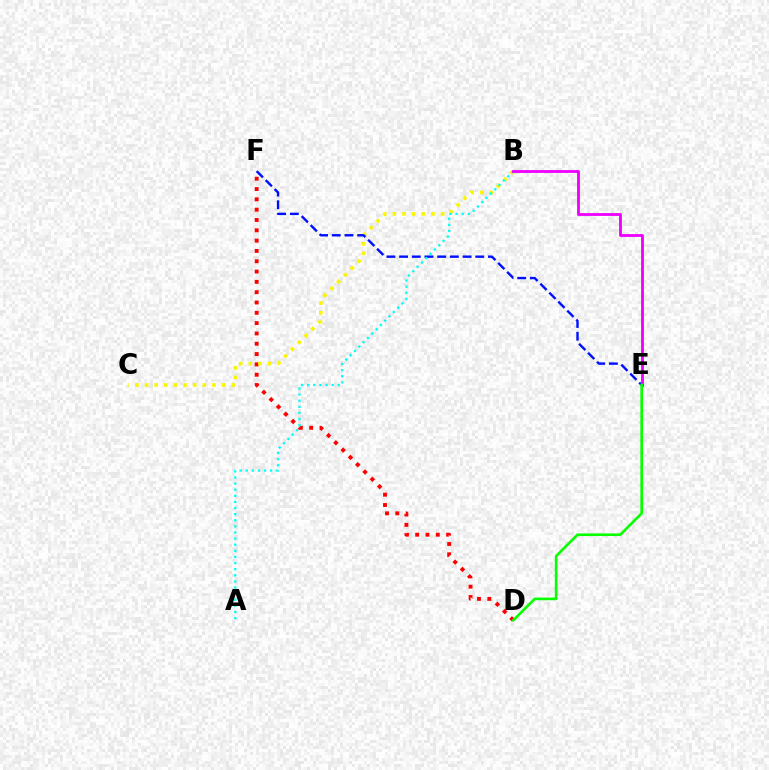{('D', 'F'): [{'color': '#ff0000', 'line_style': 'dotted', 'thickness': 2.8}], ('B', 'C'): [{'color': '#fcf500', 'line_style': 'dotted', 'thickness': 2.62}], ('E', 'F'): [{'color': '#0010ff', 'line_style': 'dashed', 'thickness': 1.72}], ('A', 'B'): [{'color': '#00fff6', 'line_style': 'dotted', 'thickness': 1.66}], ('B', 'E'): [{'color': '#ee00ff', 'line_style': 'solid', 'thickness': 2.04}], ('D', 'E'): [{'color': '#08ff00', 'line_style': 'solid', 'thickness': 1.89}]}